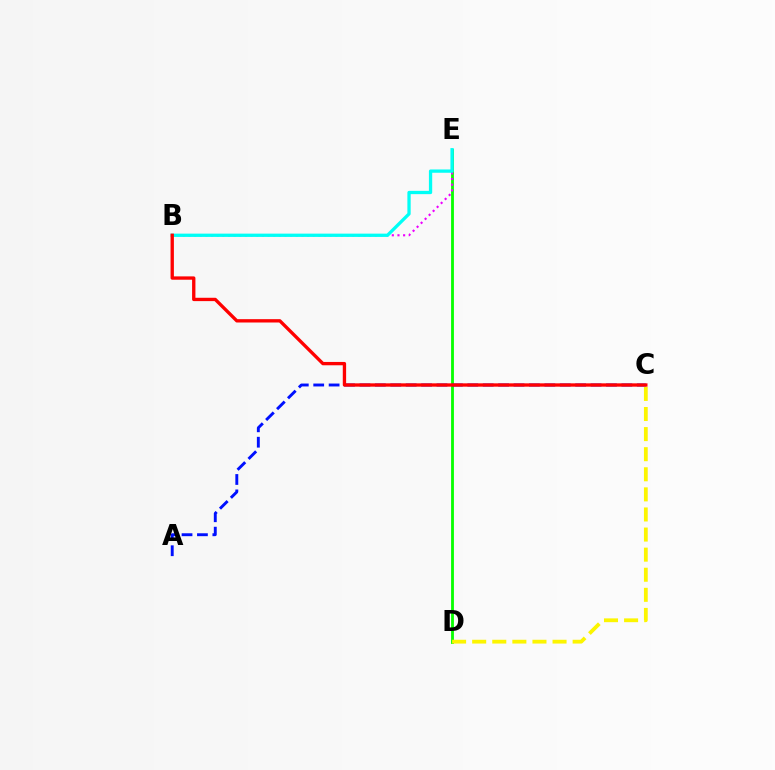{('D', 'E'): [{'color': '#08ff00', 'line_style': 'solid', 'thickness': 2.03}], ('A', 'C'): [{'color': '#0010ff', 'line_style': 'dashed', 'thickness': 2.09}], ('B', 'E'): [{'color': '#ee00ff', 'line_style': 'dotted', 'thickness': 1.53}, {'color': '#00fff6', 'line_style': 'solid', 'thickness': 2.37}], ('C', 'D'): [{'color': '#fcf500', 'line_style': 'dashed', 'thickness': 2.73}], ('B', 'C'): [{'color': '#ff0000', 'line_style': 'solid', 'thickness': 2.4}]}